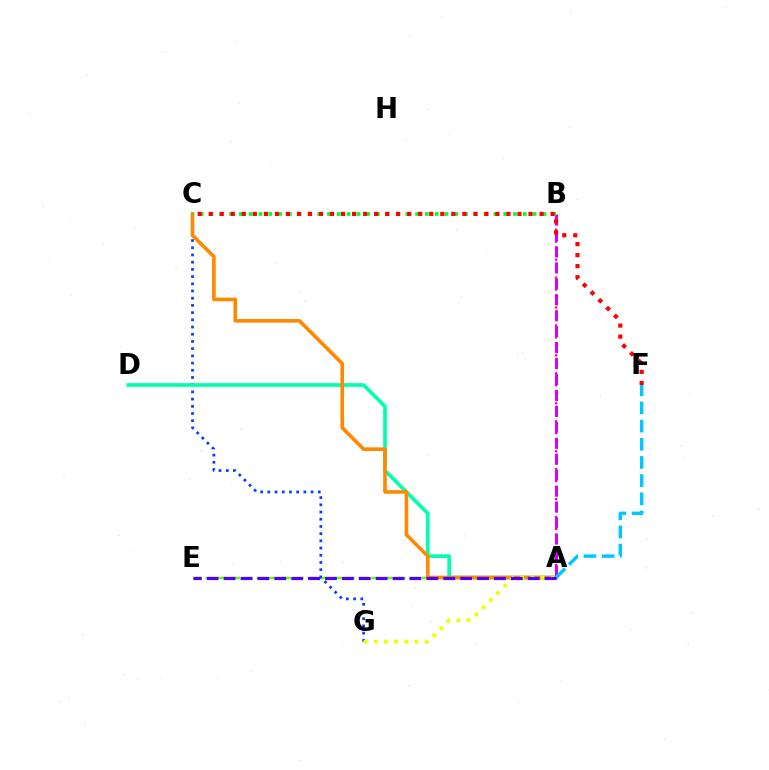{('A', 'E'): [{'color': '#66ff00', 'line_style': 'dashed', 'thickness': 1.73}, {'color': '#4f00ff', 'line_style': 'dashed', 'thickness': 2.3}], ('C', 'G'): [{'color': '#003fff', 'line_style': 'dotted', 'thickness': 1.96}], ('A', 'B'): [{'color': '#ff00a0', 'line_style': 'dotted', 'thickness': 1.63}, {'color': '#d600ff', 'line_style': 'dashed', 'thickness': 2.17}], ('A', 'D'): [{'color': '#00ffaf', 'line_style': 'solid', 'thickness': 2.63}], ('A', 'C'): [{'color': '#ff8800', 'line_style': 'solid', 'thickness': 2.6}], ('A', 'G'): [{'color': '#eeff00', 'line_style': 'dotted', 'thickness': 2.76}], ('A', 'F'): [{'color': '#00c7ff', 'line_style': 'dashed', 'thickness': 2.47}], ('B', 'C'): [{'color': '#00ff27', 'line_style': 'dotted', 'thickness': 2.66}], ('C', 'F'): [{'color': '#ff0000', 'line_style': 'dotted', 'thickness': 3.0}]}